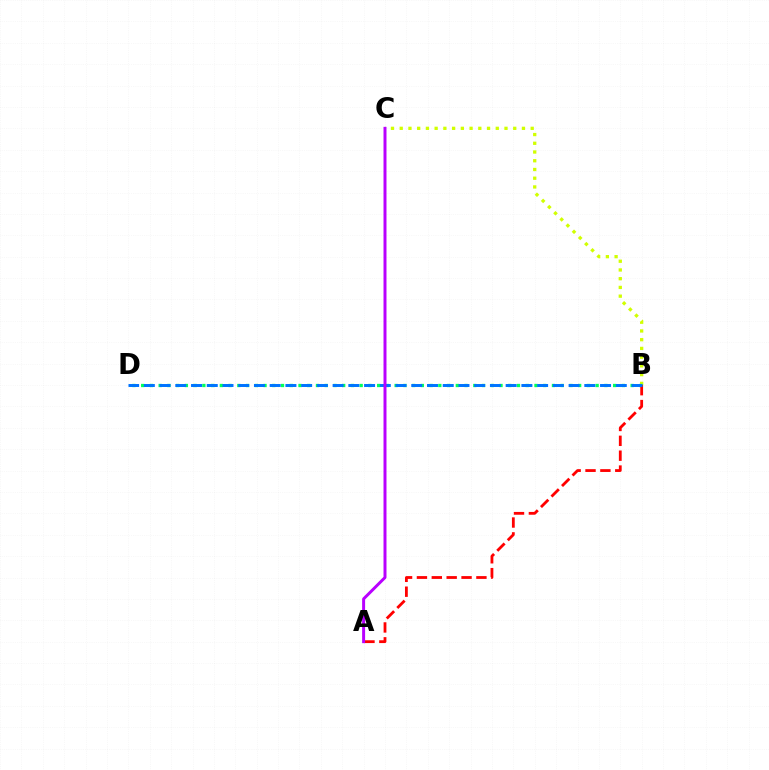{('B', 'C'): [{'color': '#d1ff00', 'line_style': 'dotted', 'thickness': 2.37}], ('B', 'D'): [{'color': '#00ff5c', 'line_style': 'dotted', 'thickness': 2.37}, {'color': '#0074ff', 'line_style': 'dashed', 'thickness': 2.14}], ('A', 'B'): [{'color': '#ff0000', 'line_style': 'dashed', 'thickness': 2.02}], ('A', 'C'): [{'color': '#b900ff', 'line_style': 'solid', 'thickness': 2.14}]}